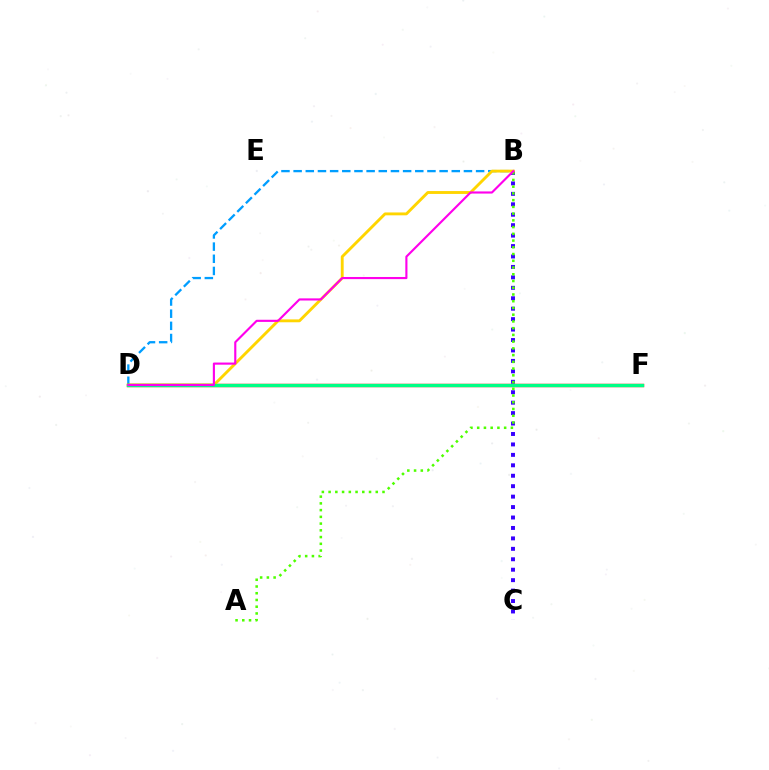{('B', 'C'): [{'color': '#3700ff', 'line_style': 'dotted', 'thickness': 2.84}], ('B', 'D'): [{'color': '#009eff', 'line_style': 'dashed', 'thickness': 1.65}, {'color': '#ffd500', 'line_style': 'solid', 'thickness': 2.07}, {'color': '#ff00ed', 'line_style': 'solid', 'thickness': 1.54}], ('D', 'F'): [{'color': '#ff0000', 'line_style': 'solid', 'thickness': 2.43}, {'color': '#00ff86', 'line_style': 'solid', 'thickness': 2.36}], ('A', 'B'): [{'color': '#4fff00', 'line_style': 'dotted', 'thickness': 1.83}]}